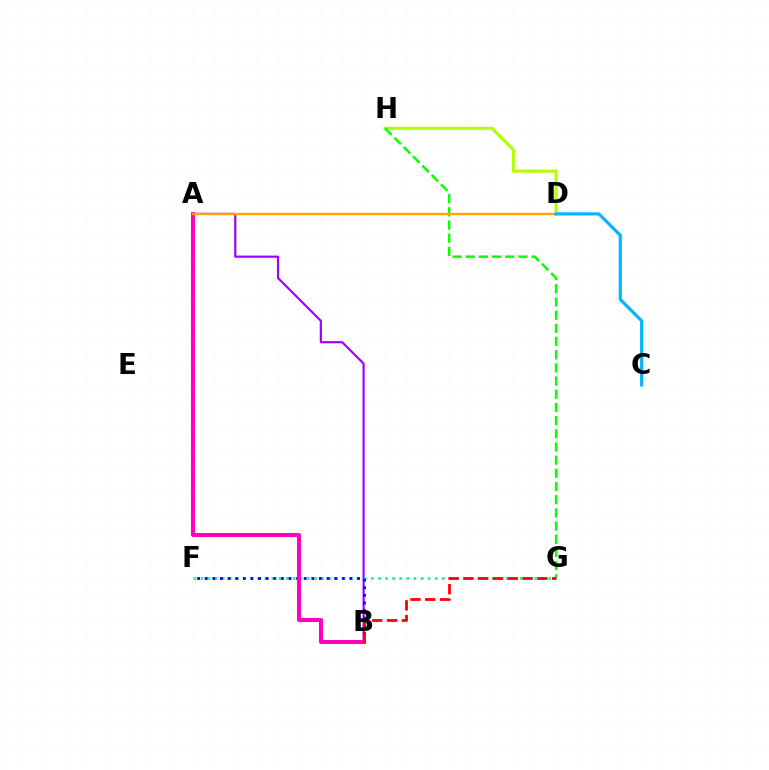{('A', 'B'): [{'color': '#9b00ff', 'line_style': 'solid', 'thickness': 1.56}, {'color': '#ff00bd', 'line_style': 'solid', 'thickness': 2.89}], ('D', 'H'): [{'color': '#b3ff00', 'line_style': 'solid', 'thickness': 2.26}], ('F', 'G'): [{'color': '#00ff9d', 'line_style': 'dotted', 'thickness': 1.93}], ('B', 'F'): [{'color': '#0010ff', 'line_style': 'dotted', 'thickness': 2.07}], ('G', 'H'): [{'color': '#08ff00', 'line_style': 'dashed', 'thickness': 1.79}], ('A', 'D'): [{'color': '#ffa500', 'line_style': 'solid', 'thickness': 1.72}], ('B', 'G'): [{'color': '#ff0000', 'line_style': 'dashed', 'thickness': 2.01}], ('C', 'D'): [{'color': '#00b5ff', 'line_style': 'solid', 'thickness': 2.27}]}